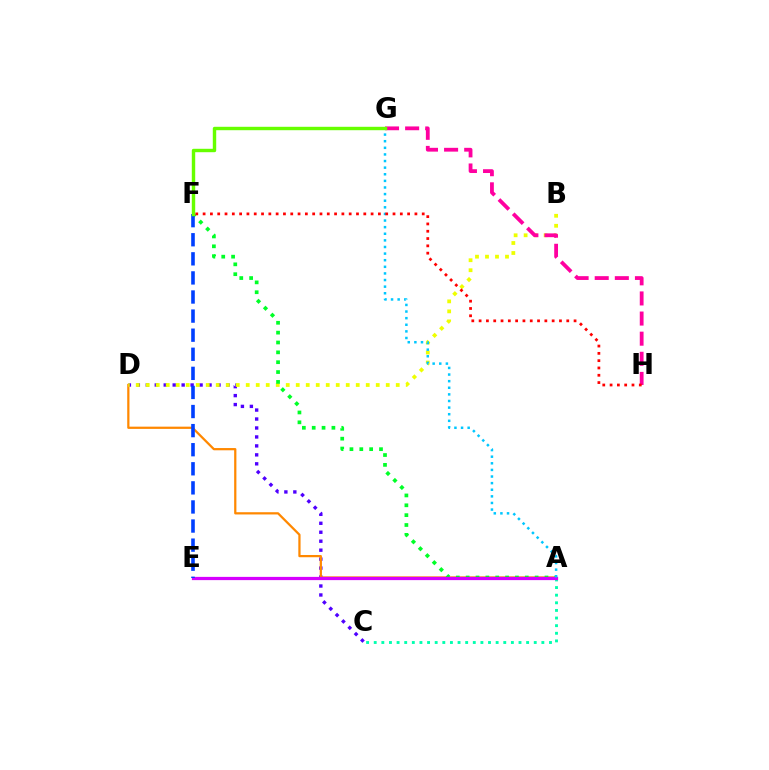{('C', 'D'): [{'color': '#4f00ff', 'line_style': 'dotted', 'thickness': 2.43}], ('A', 'D'): [{'color': '#ff8800', 'line_style': 'solid', 'thickness': 1.61}], ('B', 'D'): [{'color': '#eeff00', 'line_style': 'dotted', 'thickness': 2.72}], ('G', 'H'): [{'color': '#ff00a0', 'line_style': 'dashed', 'thickness': 2.73}], ('A', 'C'): [{'color': '#00ffaf', 'line_style': 'dotted', 'thickness': 2.07}], ('A', 'F'): [{'color': '#00ff27', 'line_style': 'dotted', 'thickness': 2.68}], ('A', 'E'): [{'color': '#d600ff', 'line_style': 'solid', 'thickness': 2.33}], ('E', 'F'): [{'color': '#003fff', 'line_style': 'dashed', 'thickness': 2.59}], ('A', 'G'): [{'color': '#00c7ff', 'line_style': 'dotted', 'thickness': 1.8}], ('F', 'G'): [{'color': '#66ff00', 'line_style': 'solid', 'thickness': 2.46}], ('F', 'H'): [{'color': '#ff0000', 'line_style': 'dotted', 'thickness': 1.98}]}